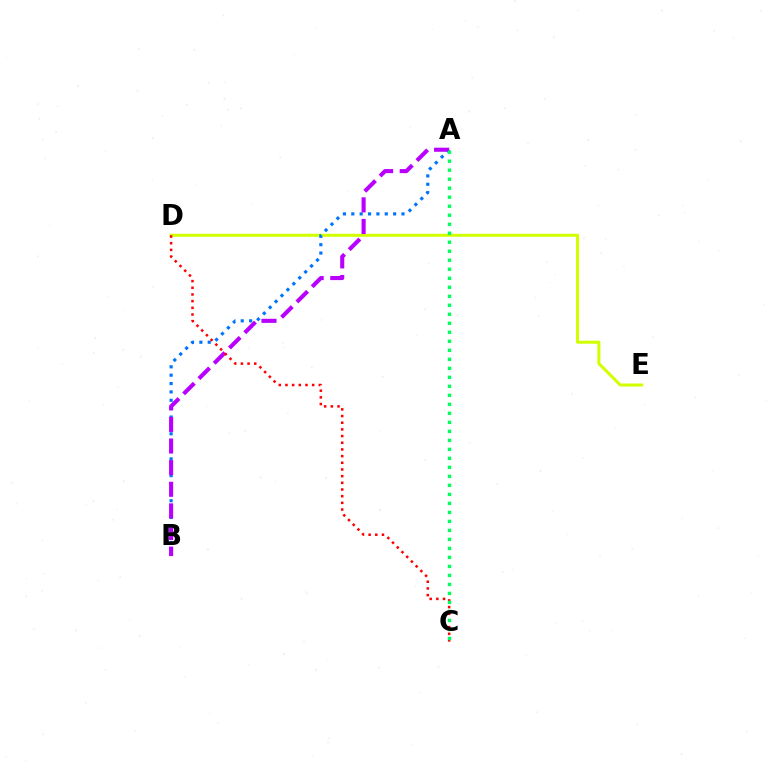{('D', 'E'): [{'color': '#d1ff00', 'line_style': 'solid', 'thickness': 2.18}], ('A', 'B'): [{'color': '#0074ff', 'line_style': 'dotted', 'thickness': 2.27}, {'color': '#b900ff', 'line_style': 'dashed', 'thickness': 2.94}], ('C', 'D'): [{'color': '#ff0000', 'line_style': 'dotted', 'thickness': 1.81}], ('A', 'C'): [{'color': '#00ff5c', 'line_style': 'dotted', 'thickness': 2.45}]}